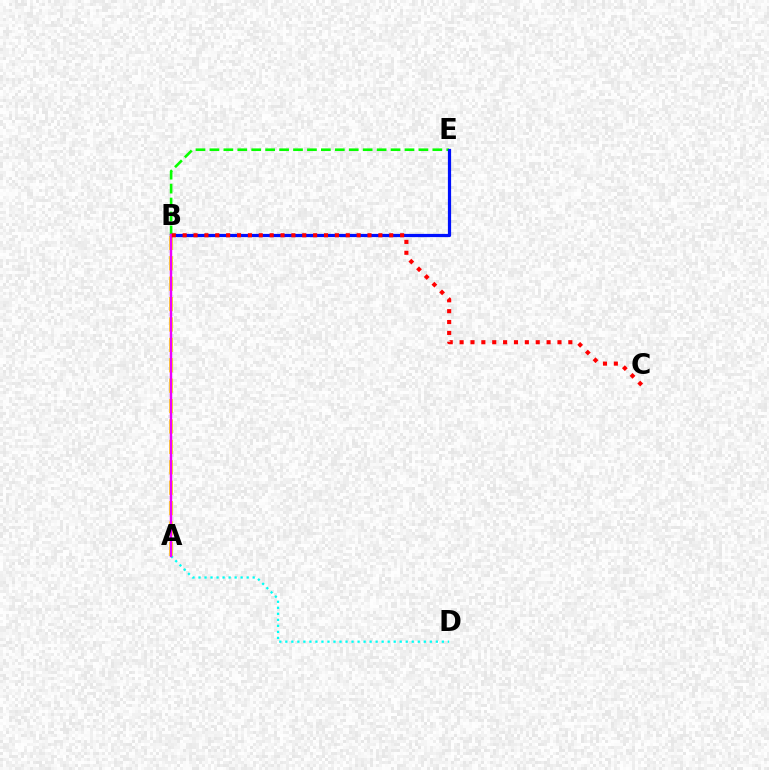{('B', 'E'): [{'color': '#08ff00', 'line_style': 'dashed', 'thickness': 1.89}, {'color': '#0010ff', 'line_style': 'solid', 'thickness': 2.31}], ('A', 'B'): [{'color': '#fcf500', 'line_style': 'dashed', 'thickness': 2.77}, {'color': '#ee00ff', 'line_style': 'solid', 'thickness': 1.76}], ('A', 'D'): [{'color': '#00fff6', 'line_style': 'dotted', 'thickness': 1.64}], ('B', 'C'): [{'color': '#ff0000', 'line_style': 'dotted', 'thickness': 2.95}]}